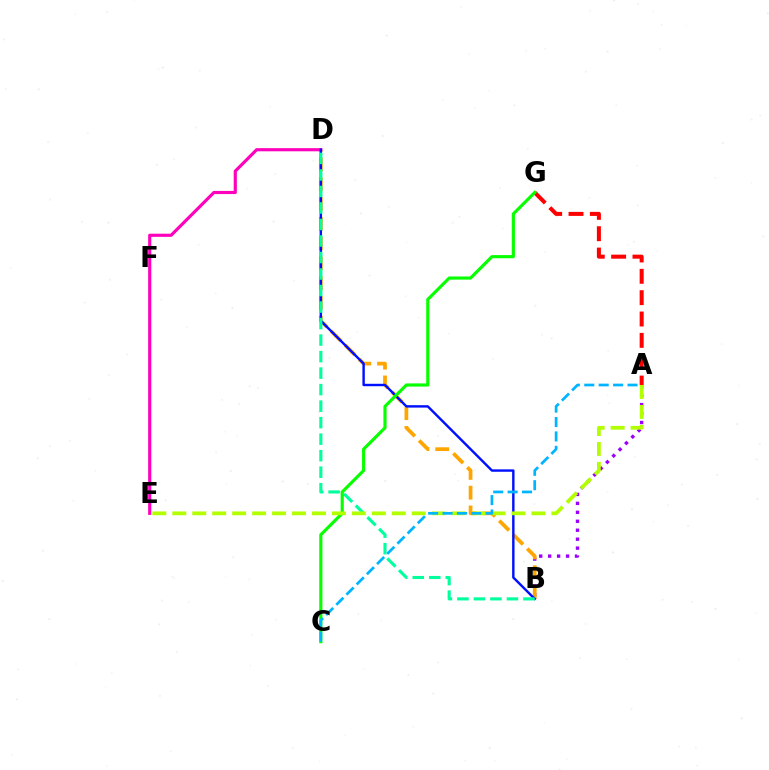{('A', 'G'): [{'color': '#ff0000', 'line_style': 'dashed', 'thickness': 2.9}], ('A', 'B'): [{'color': '#9b00ff', 'line_style': 'dotted', 'thickness': 2.43}], ('B', 'D'): [{'color': '#ffa500', 'line_style': 'dashed', 'thickness': 2.69}, {'color': '#0010ff', 'line_style': 'solid', 'thickness': 1.74}, {'color': '#00ff9d', 'line_style': 'dashed', 'thickness': 2.24}], ('D', 'E'): [{'color': '#ff00bd', 'line_style': 'solid', 'thickness': 2.27}], ('C', 'G'): [{'color': '#08ff00', 'line_style': 'solid', 'thickness': 2.27}], ('A', 'E'): [{'color': '#b3ff00', 'line_style': 'dashed', 'thickness': 2.71}], ('A', 'C'): [{'color': '#00b5ff', 'line_style': 'dashed', 'thickness': 1.96}]}